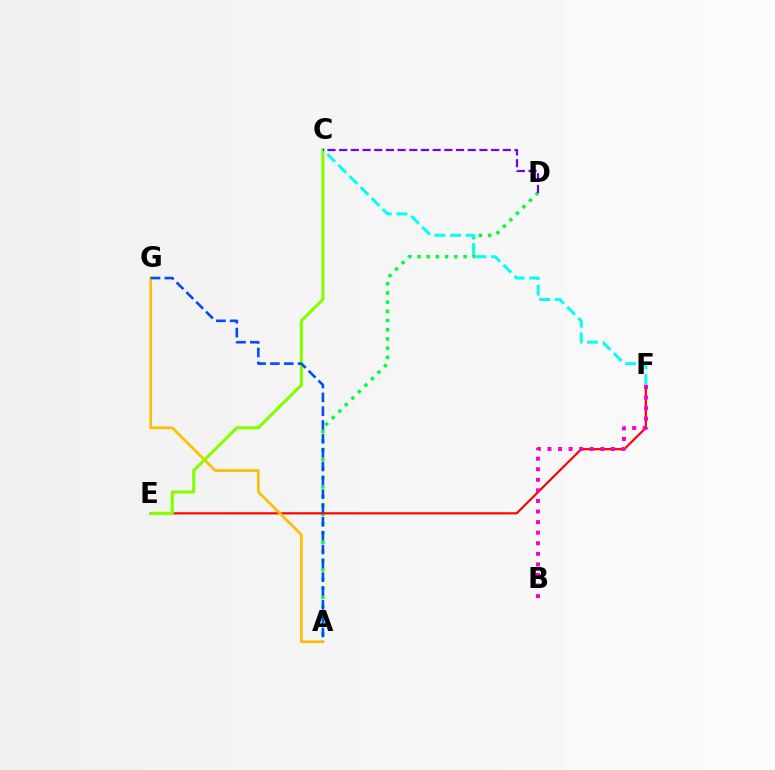{('A', 'D'): [{'color': '#00ff39', 'line_style': 'dotted', 'thickness': 2.5}], ('E', 'F'): [{'color': '#ff0000', 'line_style': 'solid', 'thickness': 1.57}], ('A', 'G'): [{'color': '#ffbd00', 'line_style': 'solid', 'thickness': 1.93}, {'color': '#004bff', 'line_style': 'dashed', 'thickness': 1.88}], ('C', 'E'): [{'color': '#84ff00', 'line_style': 'solid', 'thickness': 2.27}], ('C', 'F'): [{'color': '#00fff6', 'line_style': 'dashed', 'thickness': 2.12}], ('B', 'F'): [{'color': '#ff00cf', 'line_style': 'dotted', 'thickness': 2.87}], ('C', 'D'): [{'color': '#7200ff', 'line_style': 'dashed', 'thickness': 1.59}]}